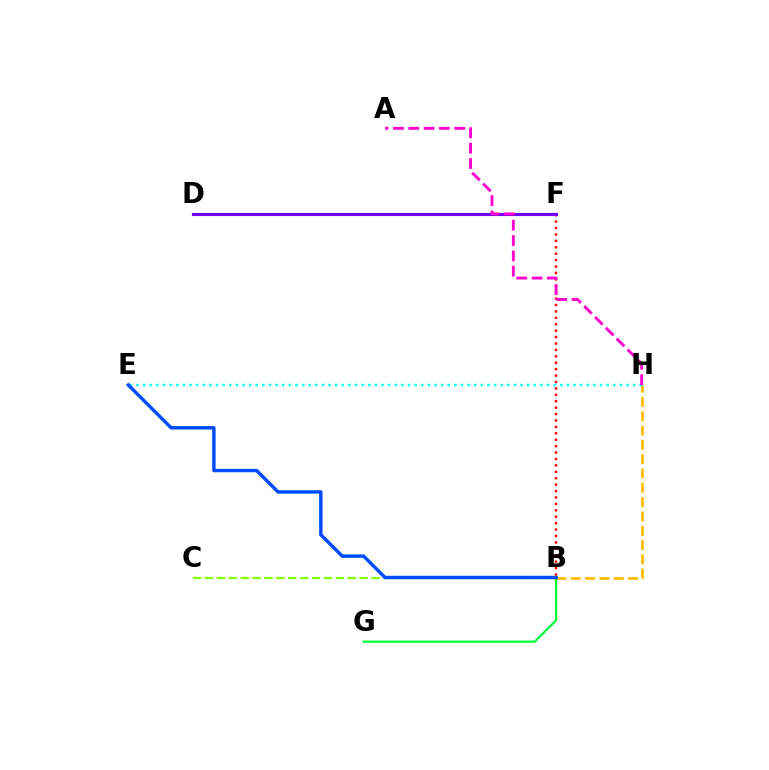{('B', 'F'): [{'color': '#ff0000', 'line_style': 'dotted', 'thickness': 1.74}], ('B', 'G'): [{'color': '#00ff39', 'line_style': 'solid', 'thickness': 1.6}], ('B', 'H'): [{'color': '#ffbd00', 'line_style': 'dashed', 'thickness': 1.94}], ('B', 'C'): [{'color': '#84ff00', 'line_style': 'dashed', 'thickness': 1.62}], ('D', 'F'): [{'color': '#7200ff', 'line_style': 'solid', 'thickness': 2.24}], ('E', 'H'): [{'color': '#00fff6', 'line_style': 'dotted', 'thickness': 1.8}], ('B', 'E'): [{'color': '#004bff', 'line_style': 'solid', 'thickness': 2.46}], ('A', 'H'): [{'color': '#ff00cf', 'line_style': 'dashed', 'thickness': 2.08}]}